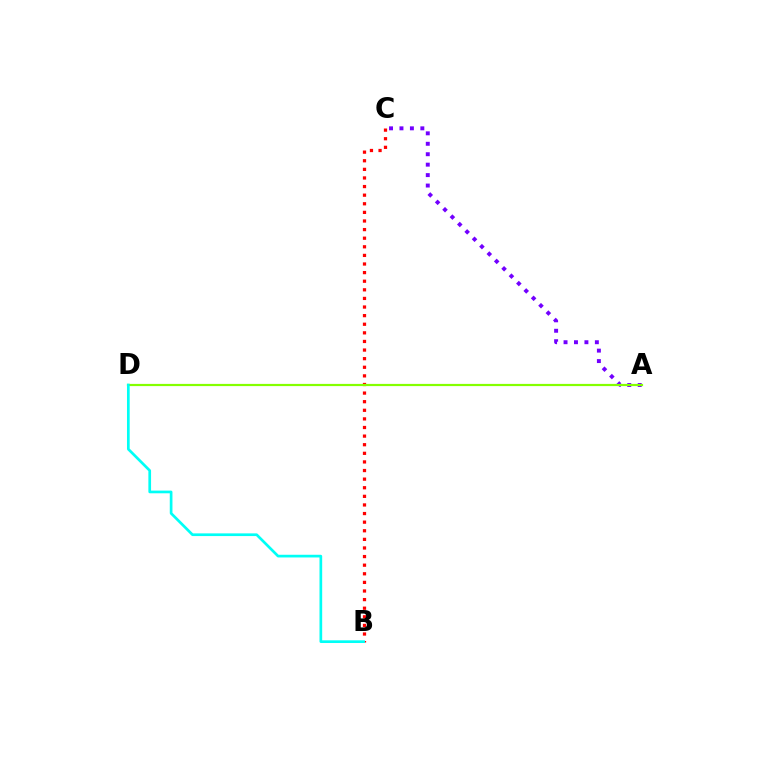{('A', 'C'): [{'color': '#7200ff', 'line_style': 'dotted', 'thickness': 2.84}], ('B', 'C'): [{'color': '#ff0000', 'line_style': 'dotted', 'thickness': 2.34}], ('A', 'D'): [{'color': '#84ff00', 'line_style': 'solid', 'thickness': 1.59}], ('B', 'D'): [{'color': '#00fff6', 'line_style': 'solid', 'thickness': 1.94}]}